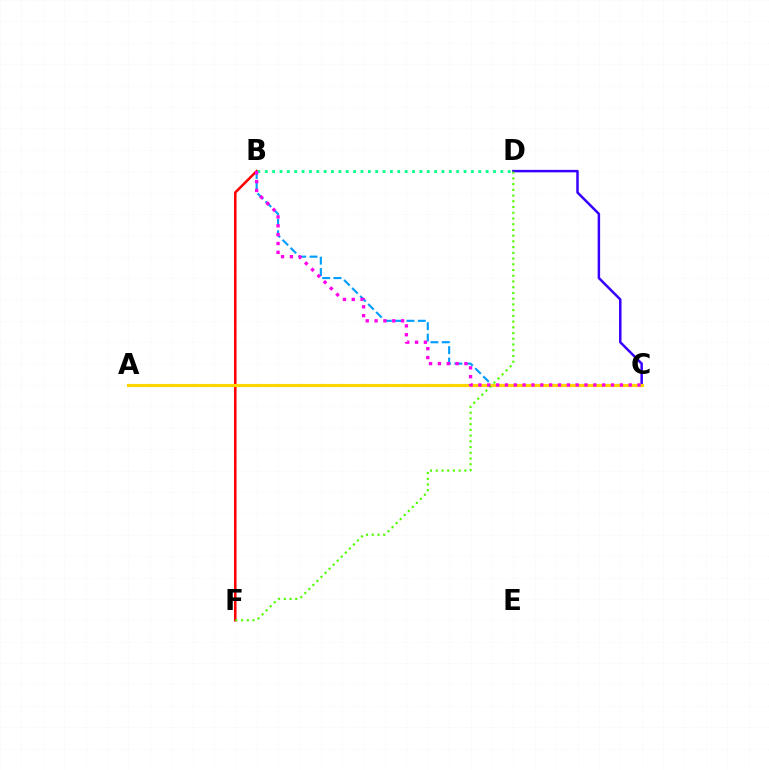{('B', 'F'): [{'color': '#ff0000', 'line_style': 'solid', 'thickness': 1.83}], ('C', 'D'): [{'color': '#3700ff', 'line_style': 'solid', 'thickness': 1.79}], ('B', 'C'): [{'color': '#009eff', 'line_style': 'dashed', 'thickness': 1.54}, {'color': '#ff00ed', 'line_style': 'dotted', 'thickness': 2.4}], ('B', 'D'): [{'color': '#00ff86', 'line_style': 'dotted', 'thickness': 2.0}], ('A', 'C'): [{'color': '#ffd500', 'line_style': 'solid', 'thickness': 2.26}], ('D', 'F'): [{'color': '#4fff00', 'line_style': 'dotted', 'thickness': 1.56}]}